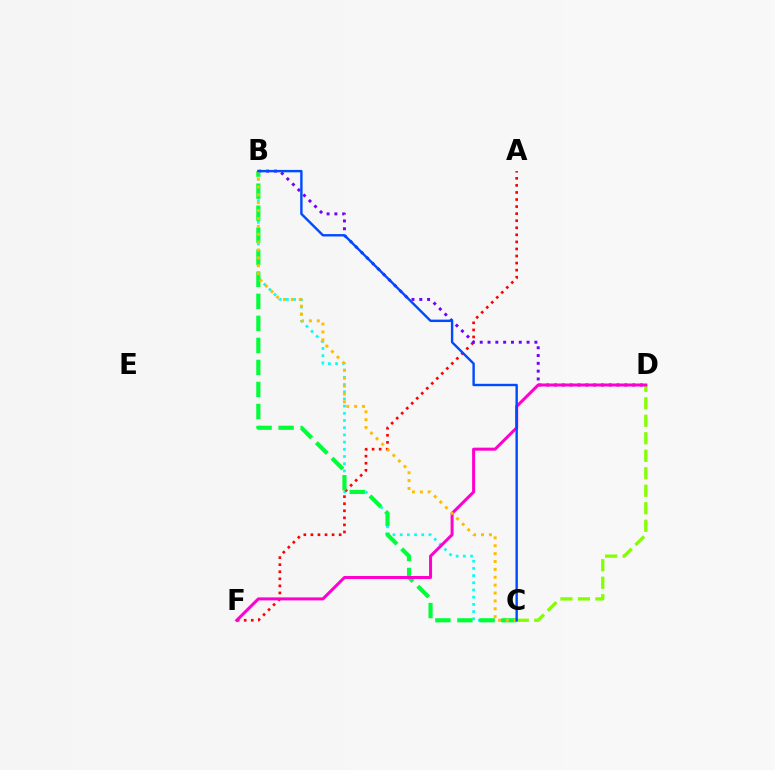{('B', 'C'): [{'color': '#00fff6', 'line_style': 'dotted', 'thickness': 1.96}, {'color': '#00ff39', 'line_style': 'dashed', 'thickness': 2.99}, {'color': '#ffbd00', 'line_style': 'dotted', 'thickness': 2.14}, {'color': '#004bff', 'line_style': 'solid', 'thickness': 1.73}], ('A', 'F'): [{'color': '#ff0000', 'line_style': 'dotted', 'thickness': 1.92}], ('B', 'D'): [{'color': '#7200ff', 'line_style': 'dotted', 'thickness': 2.12}], ('C', 'D'): [{'color': '#84ff00', 'line_style': 'dashed', 'thickness': 2.38}], ('D', 'F'): [{'color': '#ff00cf', 'line_style': 'solid', 'thickness': 2.17}]}